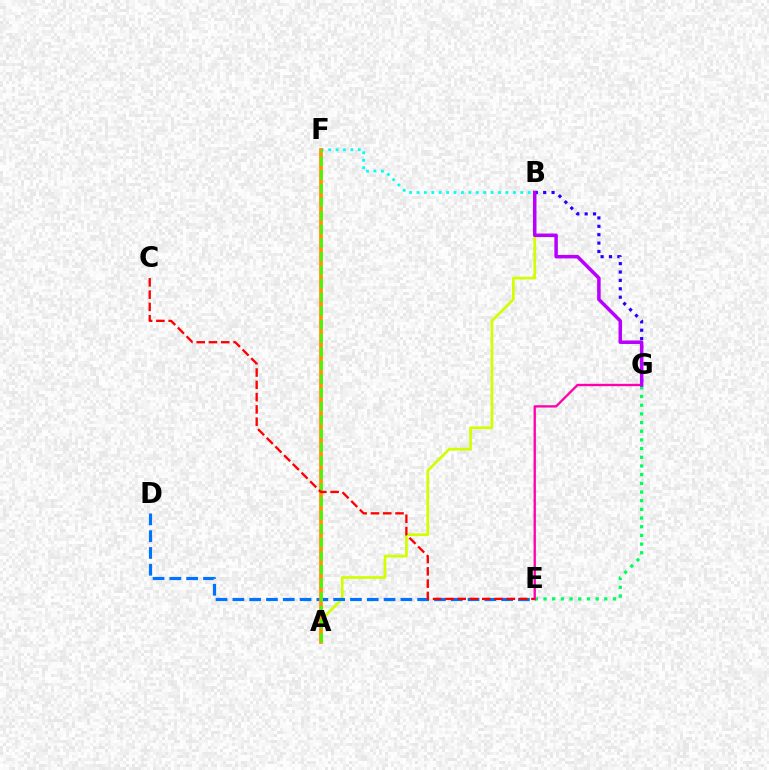{('A', 'B'): [{'color': '#d1ff00', 'line_style': 'solid', 'thickness': 1.94}], ('D', 'E'): [{'color': '#0074ff', 'line_style': 'dashed', 'thickness': 2.28}], ('B', 'F'): [{'color': '#00fff6', 'line_style': 'dotted', 'thickness': 2.01}], ('A', 'F'): [{'color': '#ff9400', 'line_style': 'solid', 'thickness': 2.69}, {'color': '#3dff00', 'line_style': 'dashed', 'thickness': 1.85}], ('B', 'G'): [{'color': '#2500ff', 'line_style': 'dotted', 'thickness': 2.28}, {'color': '#b900ff', 'line_style': 'solid', 'thickness': 2.53}], ('E', 'G'): [{'color': '#00ff5c', 'line_style': 'dotted', 'thickness': 2.36}, {'color': '#ff00ac', 'line_style': 'solid', 'thickness': 1.68}], ('C', 'E'): [{'color': '#ff0000', 'line_style': 'dashed', 'thickness': 1.67}]}